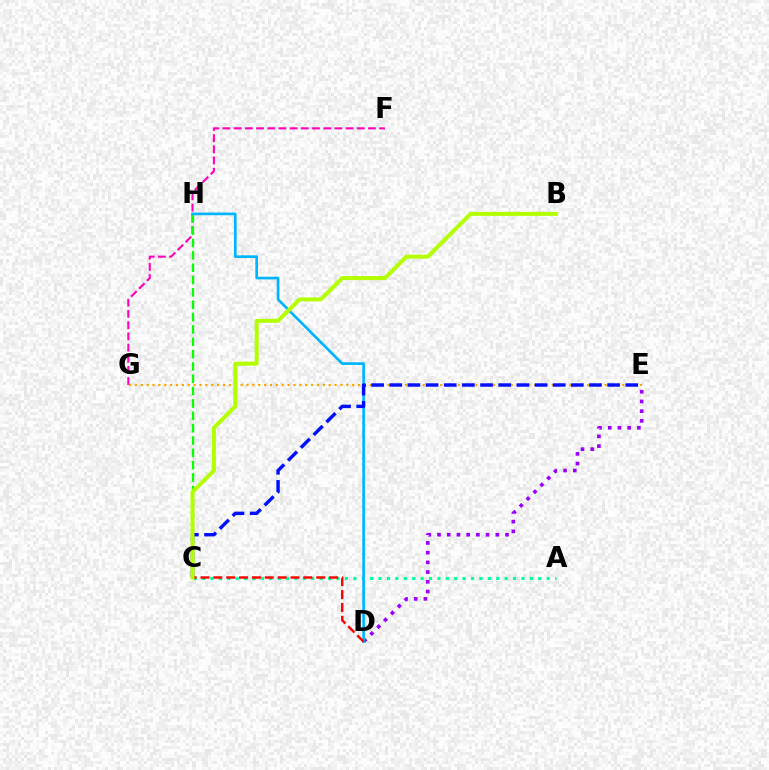{('F', 'G'): [{'color': '#ff00bd', 'line_style': 'dashed', 'thickness': 1.52}], ('C', 'H'): [{'color': '#08ff00', 'line_style': 'dashed', 'thickness': 1.68}], ('D', 'E'): [{'color': '#9b00ff', 'line_style': 'dotted', 'thickness': 2.64}], ('E', 'G'): [{'color': '#ffa500', 'line_style': 'dotted', 'thickness': 1.6}], ('A', 'C'): [{'color': '#00ff9d', 'line_style': 'dotted', 'thickness': 2.28}], ('D', 'H'): [{'color': '#00b5ff', 'line_style': 'solid', 'thickness': 1.93}], ('C', 'E'): [{'color': '#0010ff', 'line_style': 'dashed', 'thickness': 2.47}], ('C', 'D'): [{'color': '#ff0000', 'line_style': 'dashed', 'thickness': 1.75}], ('B', 'C'): [{'color': '#b3ff00', 'line_style': 'solid', 'thickness': 2.88}]}